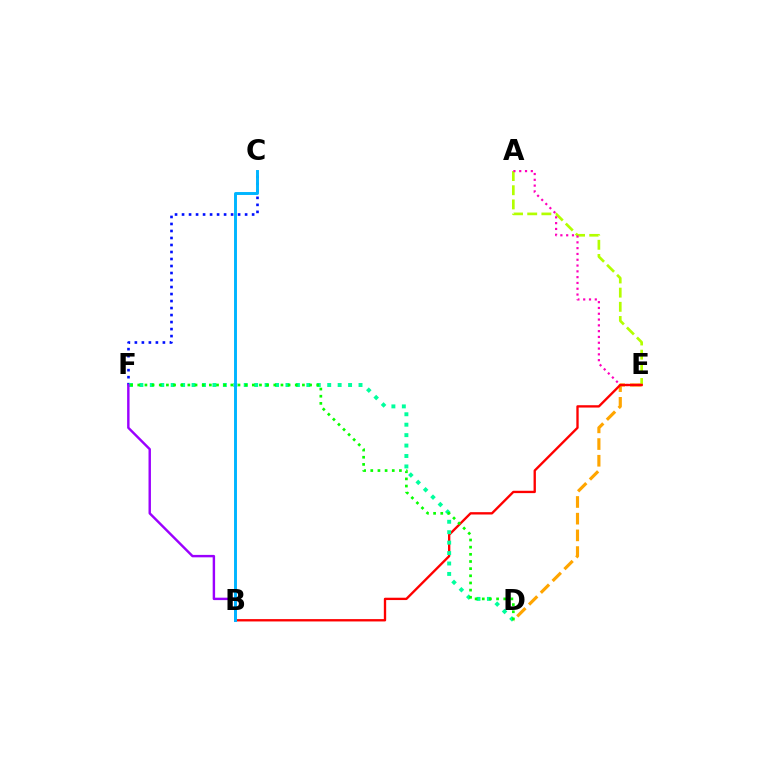{('A', 'E'): [{'color': '#b3ff00', 'line_style': 'dashed', 'thickness': 1.93}, {'color': '#ff00bd', 'line_style': 'dotted', 'thickness': 1.58}], ('D', 'E'): [{'color': '#ffa500', 'line_style': 'dashed', 'thickness': 2.27}], ('C', 'F'): [{'color': '#0010ff', 'line_style': 'dotted', 'thickness': 1.9}], ('B', 'E'): [{'color': '#ff0000', 'line_style': 'solid', 'thickness': 1.69}], ('D', 'F'): [{'color': '#00ff9d', 'line_style': 'dotted', 'thickness': 2.84}, {'color': '#08ff00', 'line_style': 'dotted', 'thickness': 1.94}], ('B', 'F'): [{'color': '#9b00ff', 'line_style': 'solid', 'thickness': 1.75}], ('B', 'C'): [{'color': '#00b5ff', 'line_style': 'solid', 'thickness': 2.11}]}